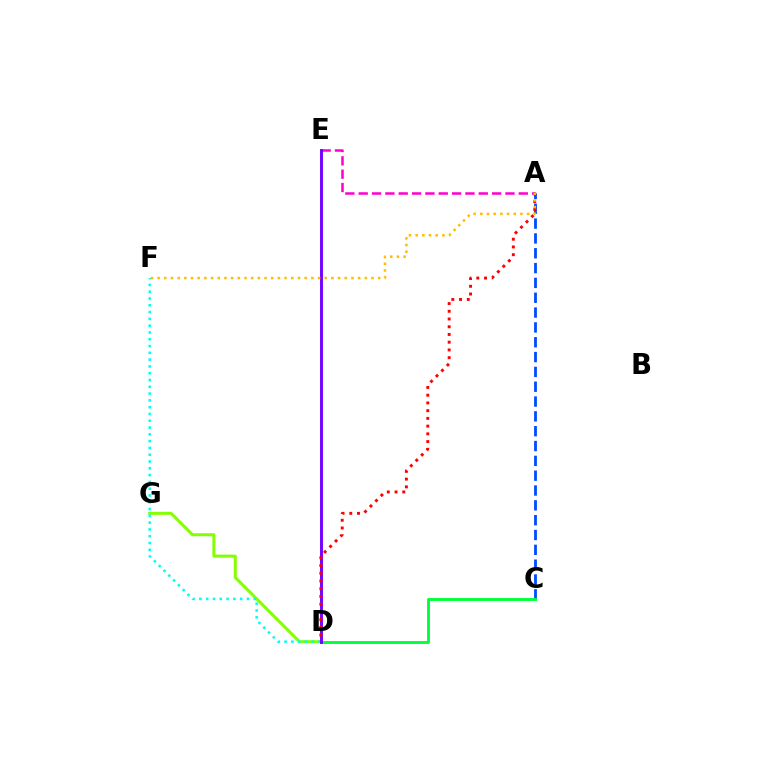{('A', 'C'): [{'color': '#004bff', 'line_style': 'dashed', 'thickness': 2.01}], ('D', 'G'): [{'color': '#84ff00', 'line_style': 'solid', 'thickness': 2.16}], ('D', 'F'): [{'color': '#00fff6', 'line_style': 'dotted', 'thickness': 1.85}], ('C', 'D'): [{'color': '#00ff39', 'line_style': 'solid', 'thickness': 2.08}], ('A', 'E'): [{'color': '#ff00cf', 'line_style': 'dashed', 'thickness': 1.81}], ('D', 'E'): [{'color': '#7200ff', 'line_style': 'solid', 'thickness': 2.1}], ('A', 'D'): [{'color': '#ff0000', 'line_style': 'dotted', 'thickness': 2.1}], ('A', 'F'): [{'color': '#ffbd00', 'line_style': 'dotted', 'thickness': 1.82}]}